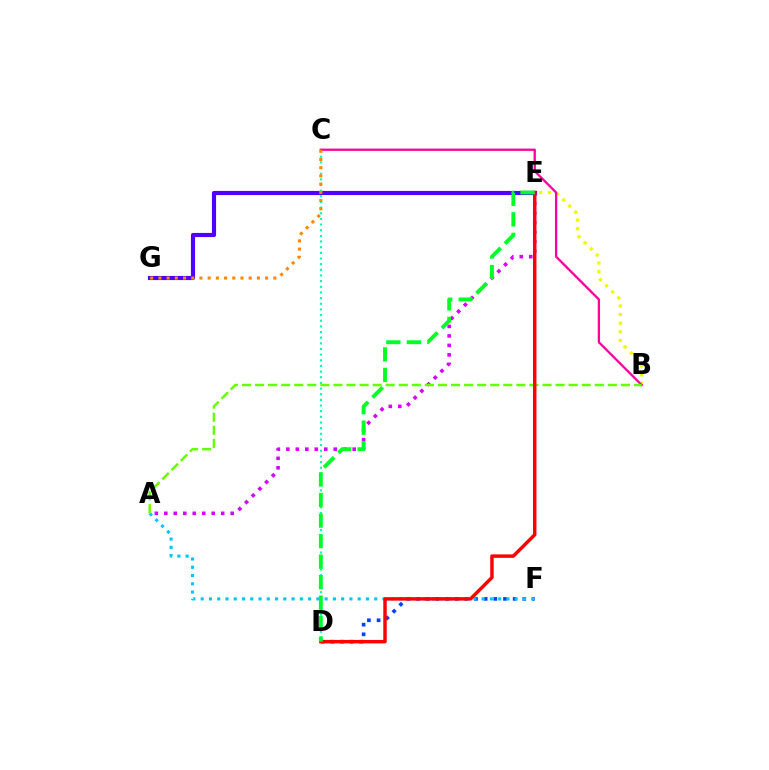{('B', 'E'): [{'color': '#eeff00', 'line_style': 'dotted', 'thickness': 2.34}], ('E', 'G'): [{'color': '#4f00ff', 'line_style': 'solid', 'thickness': 2.99}], ('D', 'F'): [{'color': '#003fff', 'line_style': 'dotted', 'thickness': 2.63}], ('A', 'F'): [{'color': '#00c7ff', 'line_style': 'dotted', 'thickness': 2.24}], ('A', 'E'): [{'color': '#d600ff', 'line_style': 'dotted', 'thickness': 2.58}], ('C', 'D'): [{'color': '#00ffaf', 'line_style': 'dotted', 'thickness': 1.54}], ('B', 'C'): [{'color': '#ff00a0', 'line_style': 'solid', 'thickness': 1.66}], ('A', 'B'): [{'color': '#66ff00', 'line_style': 'dashed', 'thickness': 1.78}], ('D', 'E'): [{'color': '#ff0000', 'line_style': 'solid', 'thickness': 2.48}, {'color': '#00ff27', 'line_style': 'dashed', 'thickness': 2.79}], ('C', 'G'): [{'color': '#ff8800', 'line_style': 'dotted', 'thickness': 2.23}]}